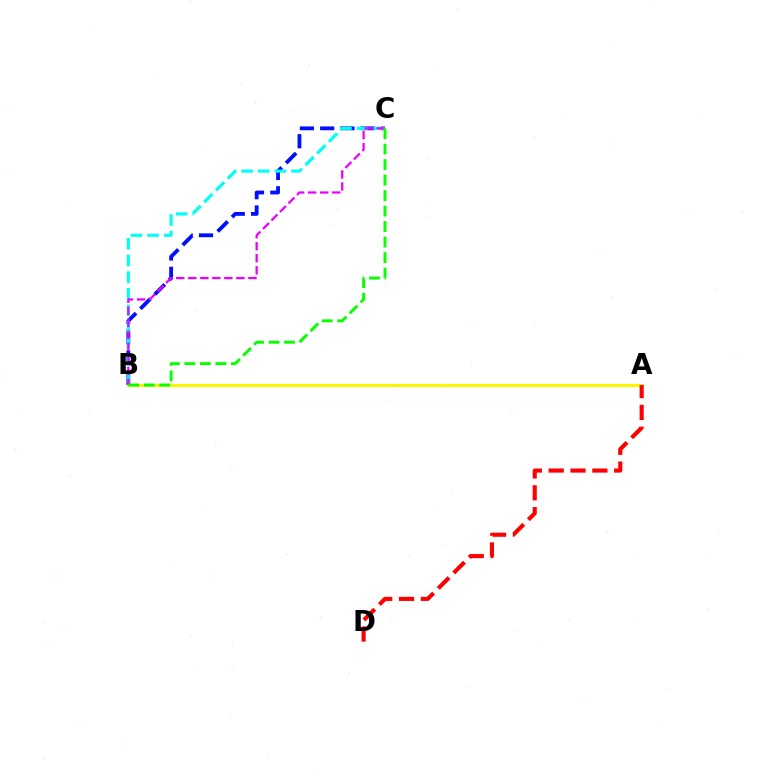{('B', 'C'): [{'color': '#0010ff', 'line_style': 'dashed', 'thickness': 2.76}, {'color': '#00fff6', 'line_style': 'dashed', 'thickness': 2.26}, {'color': '#ee00ff', 'line_style': 'dashed', 'thickness': 1.63}, {'color': '#08ff00', 'line_style': 'dashed', 'thickness': 2.11}], ('A', 'B'): [{'color': '#fcf500', 'line_style': 'solid', 'thickness': 2.2}], ('A', 'D'): [{'color': '#ff0000', 'line_style': 'dashed', 'thickness': 2.97}]}